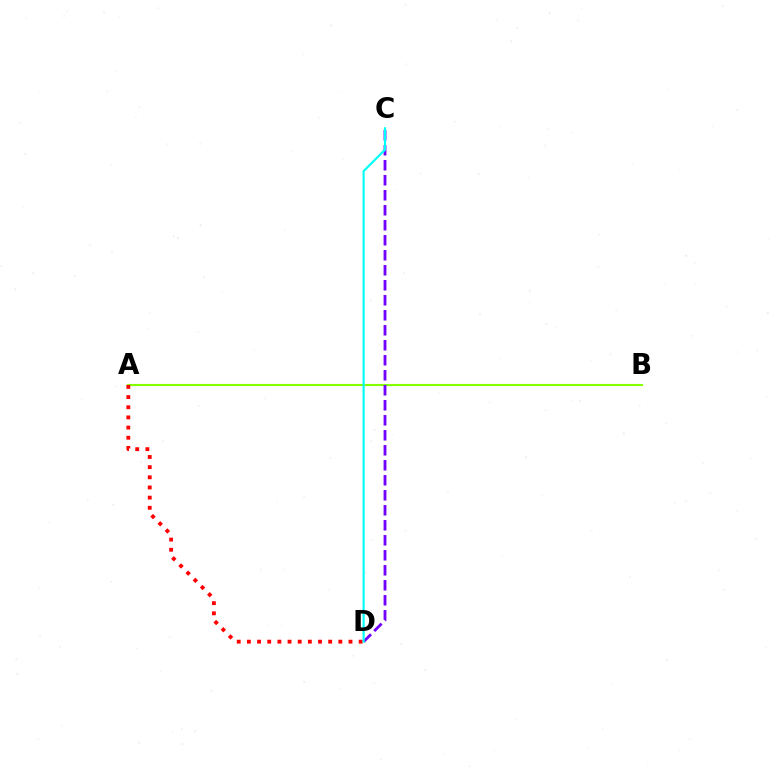{('A', 'B'): [{'color': '#84ff00', 'line_style': 'solid', 'thickness': 1.53}], ('A', 'D'): [{'color': '#ff0000', 'line_style': 'dotted', 'thickness': 2.76}], ('C', 'D'): [{'color': '#7200ff', 'line_style': 'dashed', 'thickness': 2.04}, {'color': '#00fff6', 'line_style': 'solid', 'thickness': 1.56}]}